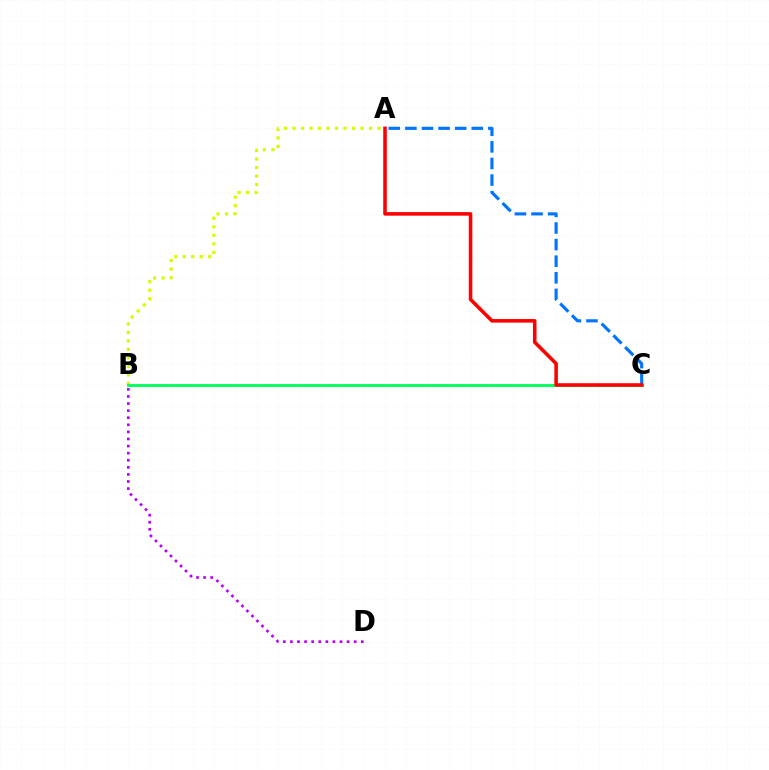{('A', 'B'): [{'color': '#d1ff00', 'line_style': 'dotted', 'thickness': 2.31}], ('B', 'C'): [{'color': '#00ff5c', 'line_style': 'solid', 'thickness': 2.07}], ('A', 'C'): [{'color': '#0074ff', 'line_style': 'dashed', 'thickness': 2.25}, {'color': '#ff0000', 'line_style': 'solid', 'thickness': 2.56}], ('B', 'D'): [{'color': '#b900ff', 'line_style': 'dotted', 'thickness': 1.93}]}